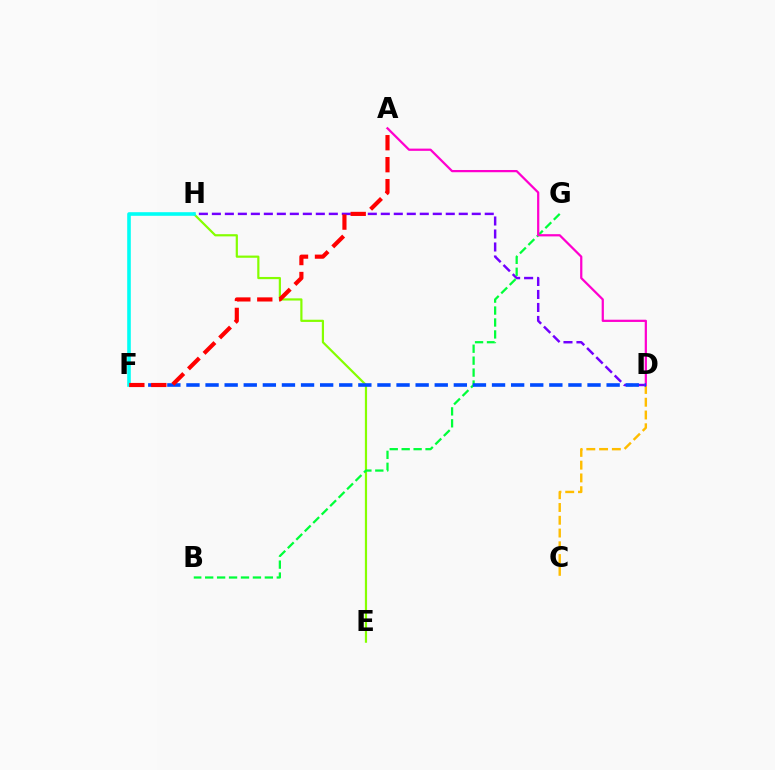{('E', 'H'): [{'color': '#84ff00', 'line_style': 'solid', 'thickness': 1.58}], ('C', 'D'): [{'color': '#ffbd00', 'line_style': 'dashed', 'thickness': 1.73}], ('D', 'H'): [{'color': '#7200ff', 'line_style': 'dashed', 'thickness': 1.77}], ('B', 'G'): [{'color': '#00ff39', 'line_style': 'dashed', 'thickness': 1.62}], ('A', 'D'): [{'color': '#ff00cf', 'line_style': 'solid', 'thickness': 1.61}], ('D', 'F'): [{'color': '#004bff', 'line_style': 'dashed', 'thickness': 2.59}], ('F', 'H'): [{'color': '#00fff6', 'line_style': 'solid', 'thickness': 2.59}], ('A', 'F'): [{'color': '#ff0000', 'line_style': 'dashed', 'thickness': 2.99}]}